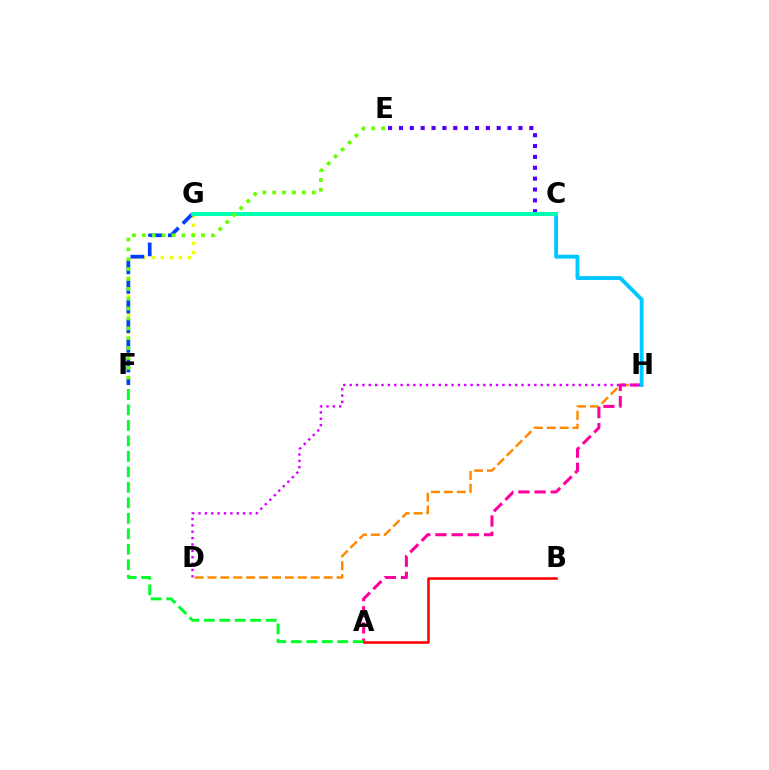{('D', 'H'): [{'color': '#ff8800', 'line_style': 'dashed', 'thickness': 1.75}, {'color': '#d600ff', 'line_style': 'dotted', 'thickness': 1.73}], ('F', 'G'): [{'color': '#eeff00', 'line_style': 'dotted', 'thickness': 2.46}, {'color': '#003fff', 'line_style': 'dashed', 'thickness': 2.67}], ('A', 'H'): [{'color': '#ff00a0', 'line_style': 'dashed', 'thickness': 2.2}], ('C', 'E'): [{'color': '#4f00ff', 'line_style': 'dotted', 'thickness': 2.95}], ('A', 'F'): [{'color': '#00ff27', 'line_style': 'dashed', 'thickness': 2.1}], ('C', 'H'): [{'color': '#00c7ff', 'line_style': 'solid', 'thickness': 2.78}], ('C', 'G'): [{'color': '#00ffaf', 'line_style': 'solid', 'thickness': 2.84}], ('A', 'B'): [{'color': '#ff0000', 'line_style': 'solid', 'thickness': 1.85}], ('E', 'F'): [{'color': '#66ff00', 'line_style': 'dotted', 'thickness': 2.68}]}